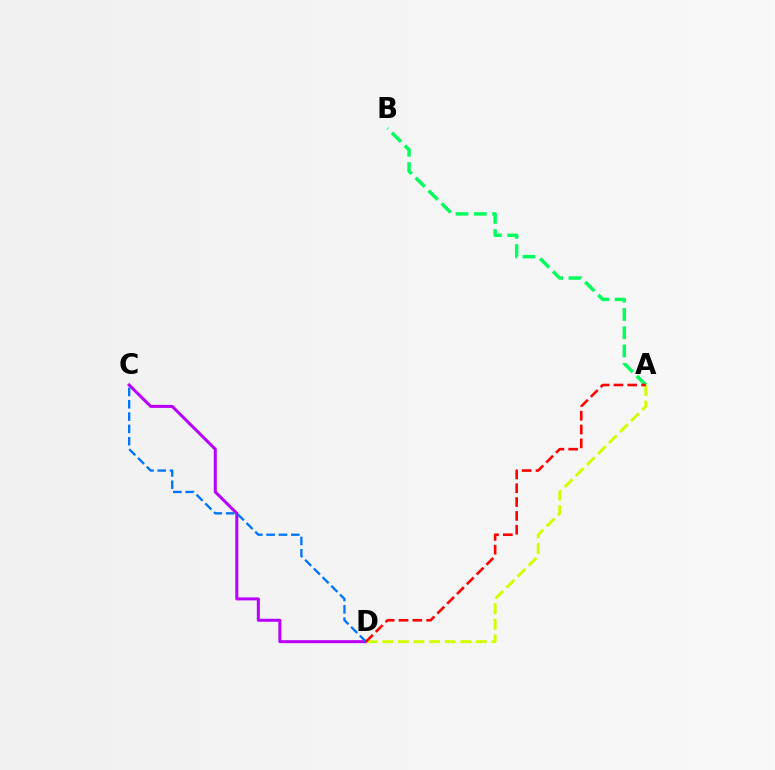{('C', 'D'): [{'color': '#b900ff', 'line_style': 'solid', 'thickness': 2.17}, {'color': '#0074ff', 'line_style': 'dashed', 'thickness': 1.67}], ('A', 'B'): [{'color': '#00ff5c', 'line_style': 'dashed', 'thickness': 2.48}], ('A', 'D'): [{'color': '#d1ff00', 'line_style': 'dashed', 'thickness': 2.12}, {'color': '#ff0000', 'line_style': 'dashed', 'thickness': 1.88}]}